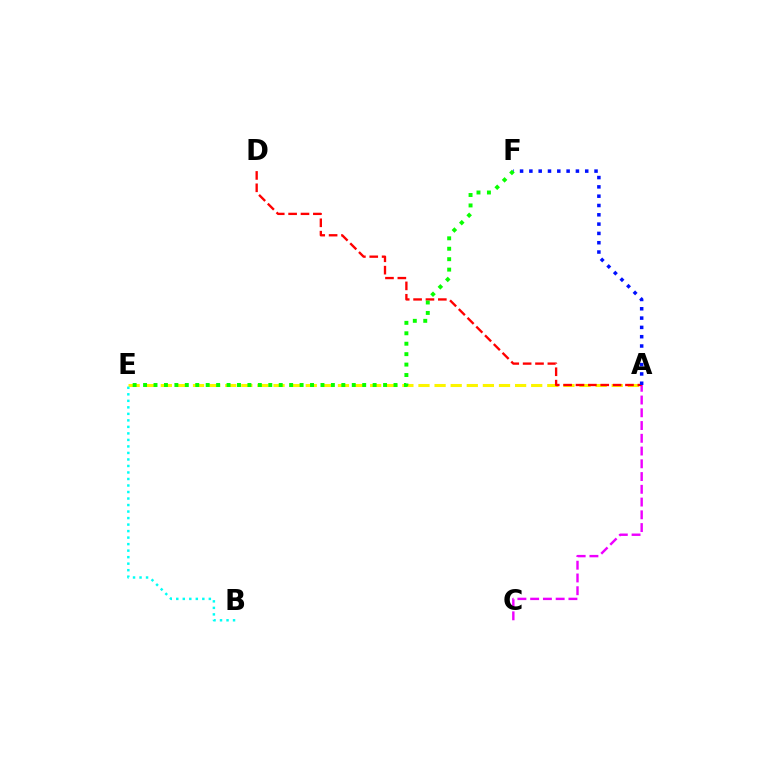{('A', 'C'): [{'color': '#ee00ff', 'line_style': 'dashed', 'thickness': 1.73}], ('A', 'E'): [{'color': '#fcf500', 'line_style': 'dashed', 'thickness': 2.19}], ('A', 'D'): [{'color': '#ff0000', 'line_style': 'dashed', 'thickness': 1.68}], ('A', 'F'): [{'color': '#0010ff', 'line_style': 'dotted', 'thickness': 2.53}], ('E', 'F'): [{'color': '#08ff00', 'line_style': 'dotted', 'thickness': 2.84}], ('B', 'E'): [{'color': '#00fff6', 'line_style': 'dotted', 'thickness': 1.77}]}